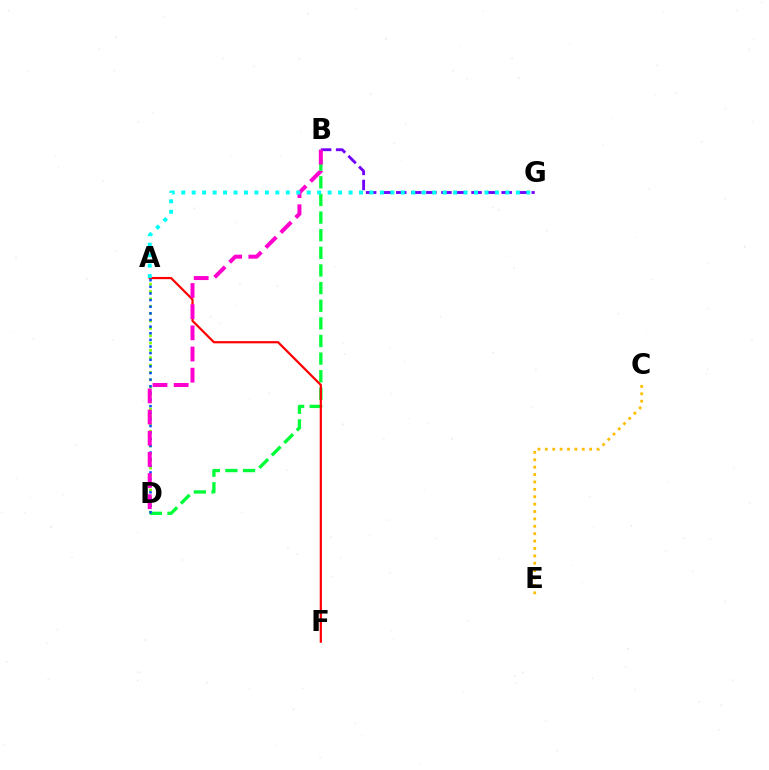{('A', 'D'): [{'color': '#84ff00', 'line_style': 'dotted', 'thickness': 2.0}, {'color': '#004bff', 'line_style': 'dotted', 'thickness': 1.8}], ('B', 'D'): [{'color': '#00ff39', 'line_style': 'dashed', 'thickness': 2.4}, {'color': '#ff00cf', 'line_style': 'dashed', 'thickness': 2.87}], ('A', 'F'): [{'color': '#ff0000', 'line_style': 'solid', 'thickness': 1.59}], ('B', 'G'): [{'color': '#7200ff', 'line_style': 'dashed', 'thickness': 2.05}], ('C', 'E'): [{'color': '#ffbd00', 'line_style': 'dotted', 'thickness': 2.01}], ('A', 'G'): [{'color': '#00fff6', 'line_style': 'dotted', 'thickness': 2.84}]}